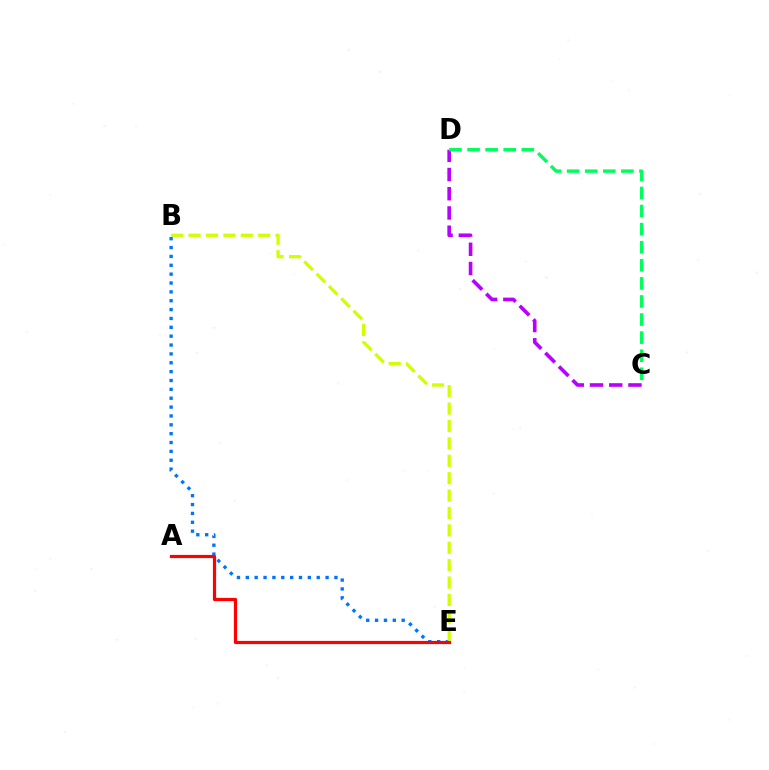{('B', 'E'): [{'color': '#0074ff', 'line_style': 'dotted', 'thickness': 2.41}, {'color': '#d1ff00', 'line_style': 'dashed', 'thickness': 2.36}], ('C', 'D'): [{'color': '#b900ff', 'line_style': 'dashed', 'thickness': 2.61}, {'color': '#00ff5c', 'line_style': 'dashed', 'thickness': 2.46}], ('A', 'E'): [{'color': '#ff0000', 'line_style': 'solid', 'thickness': 2.3}]}